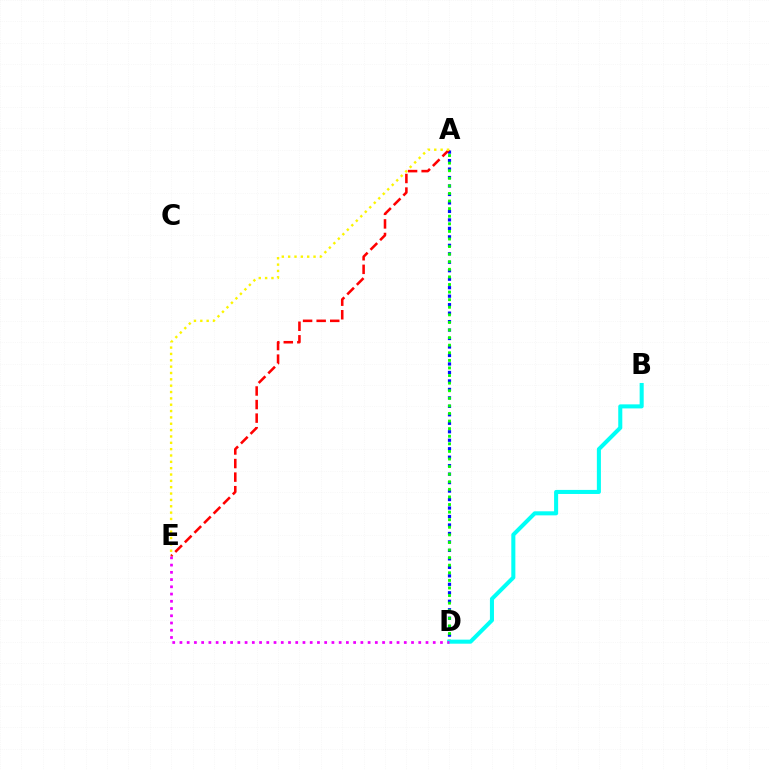{('A', 'D'): [{'color': '#0010ff', 'line_style': 'dotted', 'thickness': 2.3}, {'color': '#08ff00', 'line_style': 'dotted', 'thickness': 2.06}], ('A', 'E'): [{'color': '#ff0000', 'line_style': 'dashed', 'thickness': 1.84}, {'color': '#fcf500', 'line_style': 'dotted', 'thickness': 1.72}], ('B', 'D'): [{'color': '#00fff6', 'line_style': 'solid', 'thickness': 2.92}], ('D', 'E'): [{'color': '#ee00ff', 'line_style': 'dotted', 'thickness': 1.97}]}